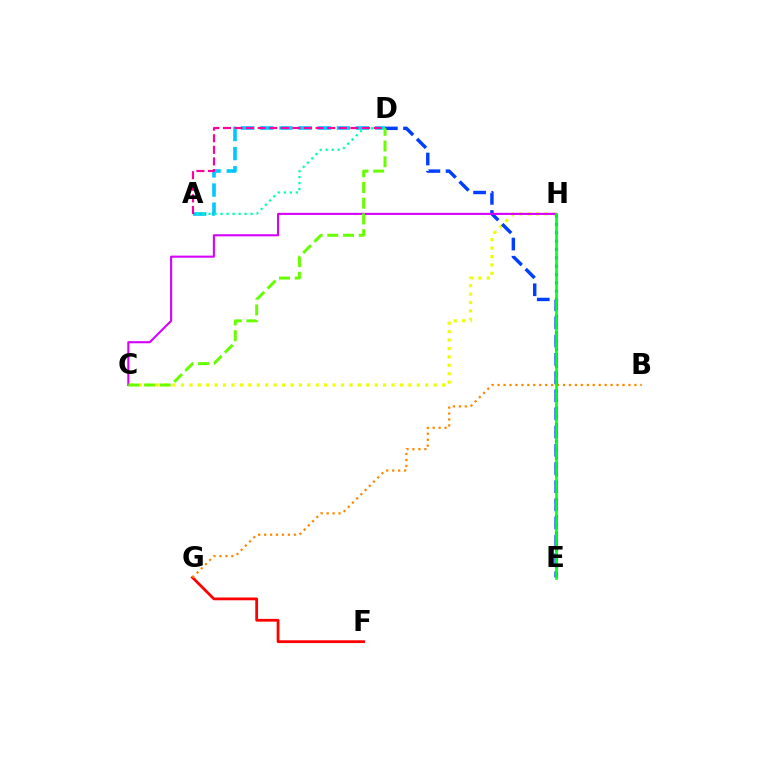{('A', 'D'): [{'color': '#00c7ff', 'line_style': 'dashed', 'thickness': 2.6}, {'color': '#00ffaf', 'line_style': 'dotted', 'thickness': 1.63}, {'color': '#ff00a0', 'line_style': 'dashed', 'thickness': 1.57}], ('C', 'H'): [{'color': '#eeff00', 'line_style': 'dotted', 'thickness': 2.29}, {'color': '#d600ff', 'line_style': 'solid', 'thickness': 1.51}], ('F', 'G'): [{'color': '#ff0000', 'line_style': 'solid', 'thickness': 2.0}], ('B', 'G'): [{'color': '#ff8800', 'line_style': 'dotted', 'thickness': 1.62}], ('D', 'E'): [{'color': '#003fff', 'line_style': 'dashed', 'thickness': 2.47}], ('E', 'H'): [{'color': '#4f00ff', 'line_style': 'dotted', 'thickness': 2.27}, {'color': '#00ff27', 'line_style': 'solid', 'thickness': 1.94}], ('C', 'D'): [{'color': '#66ff00', 'line_style': 'dashed', 'thickness': 2.13}]}